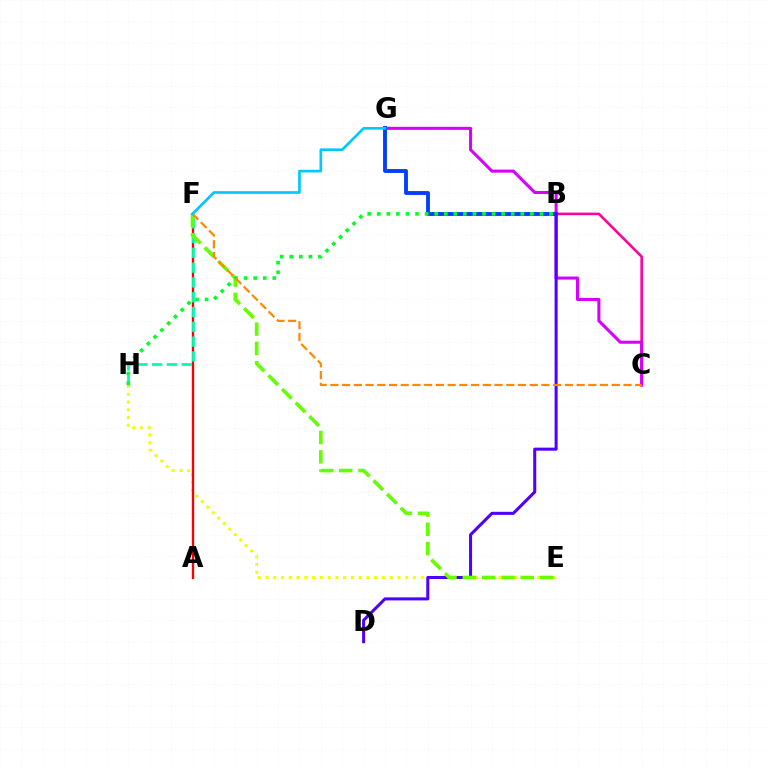{('B', 'C'): [{'color': '#ff00a0', 'line_style': 'solid', 'thickness': 1.87}], ('C', 'G'): [{'color': '#d600ff', 'line_style': 'solid', 'thickness': 2.2}], ('B', 'G'): [{'color': '#003fff', 'line_style': 'solid', 'thickness': 2.78}], ('E', 'H'): [{'color': '#eeff00', 'line_style': 'dotted', 'thickness': 2.11}], ('B', 'D'): [{'color': '#4f00ff', 'line_style': 'solid', 'thickness': 2.19}], ('A', 'F'): [{'color': '#ff0000', 'line_style': 'solid', 'thickness': 1.69}], ('F', 'H'): [{'color': '#00ffaf', 'line_style': 'dashed', 'thickness': 2.01}], ('E', 'F'): [{'color': '#66ff00', 'line_style': 'dashed', 'thickness': 2.62}], ('B', 'H'): [{'color': '#00ff27', 'line_style': 'dotted', 'thickness': 2.6}], ('C', 'F'): [{'color': '#ff8800', 'line_style': 'dashed', 'thickness': 1.59}], ('F', 'G'): [{'color': '#00c7ff', 'line_style': 'solid', 'thickness': 1.91}]}